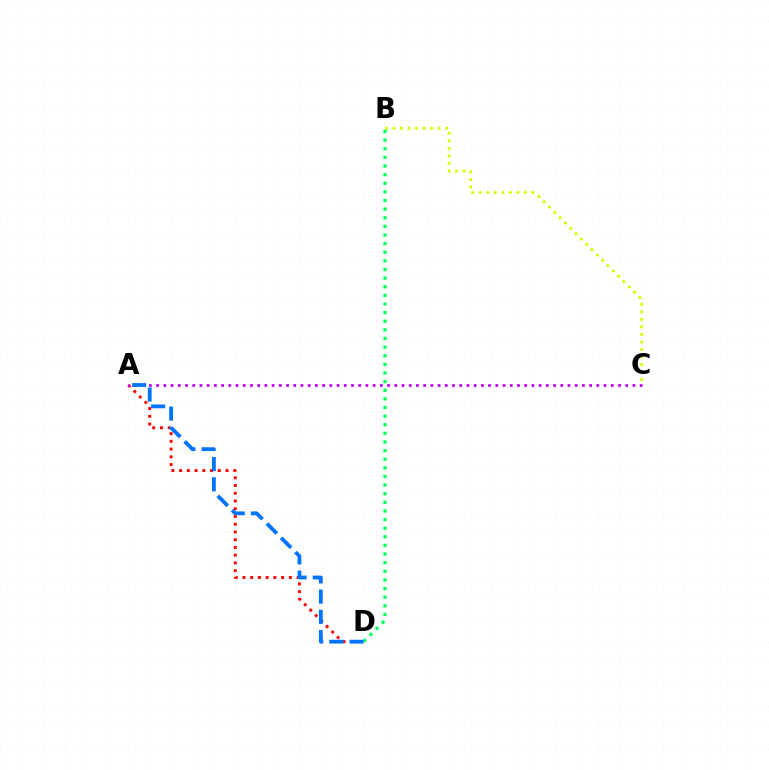{('B', 'C'): [{'color': '#d1ff00', 'line_style': 'dotted', 'thickness': 2.04}], ('A', 'D'): [{'color': '#ff0000', 'line_style': 'dotted', 'thickness': 2.1}, {'color': '#0074ff', 'line_style': 'dashed', 'thickness': 2.74}], ('B', 'D'): [{'color': '#00ff5c', 'line_style': 'dotted', 'thickness': 2.34}], ('A', 'C'): [{'color': '#b900ff', 'line_style': 'dotted', 'thickness': 1.96}]}